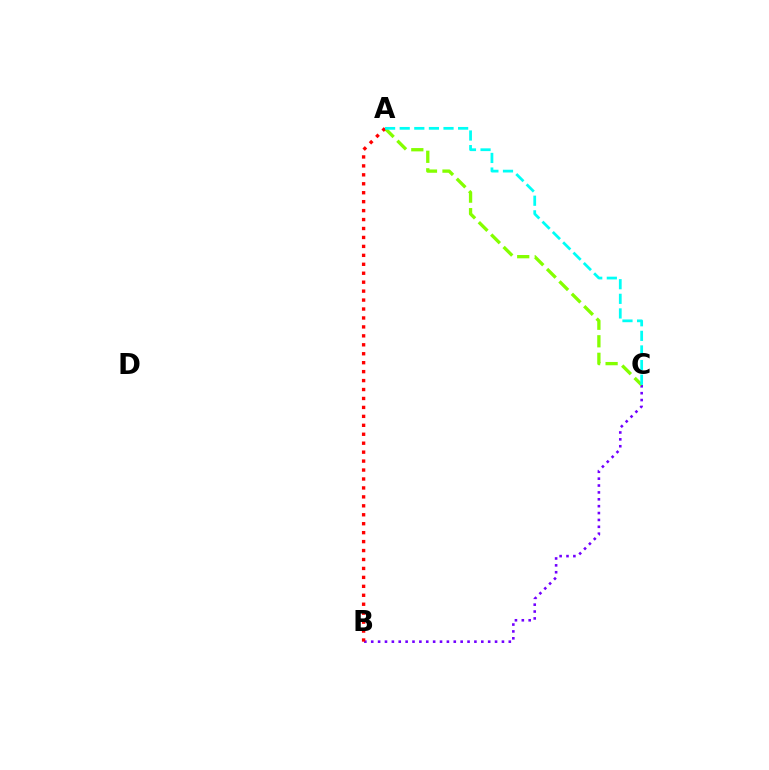{('B', 'C'): [{'color': '#7200ff', 'line_style': 'dotted', 'thickness': 1.87}], ('A', 'C'): [{'color': '#84ff00', 'line_style': 'dashed', 'thickness': 2.38}, {'color': '#00fff6', 'line_style': 'dashed', 'thickness': 1.98}], ('A', 'B'): [{'color': '#ff0000', 'line_style': 'dotted', 'thickness': 2.43}]}